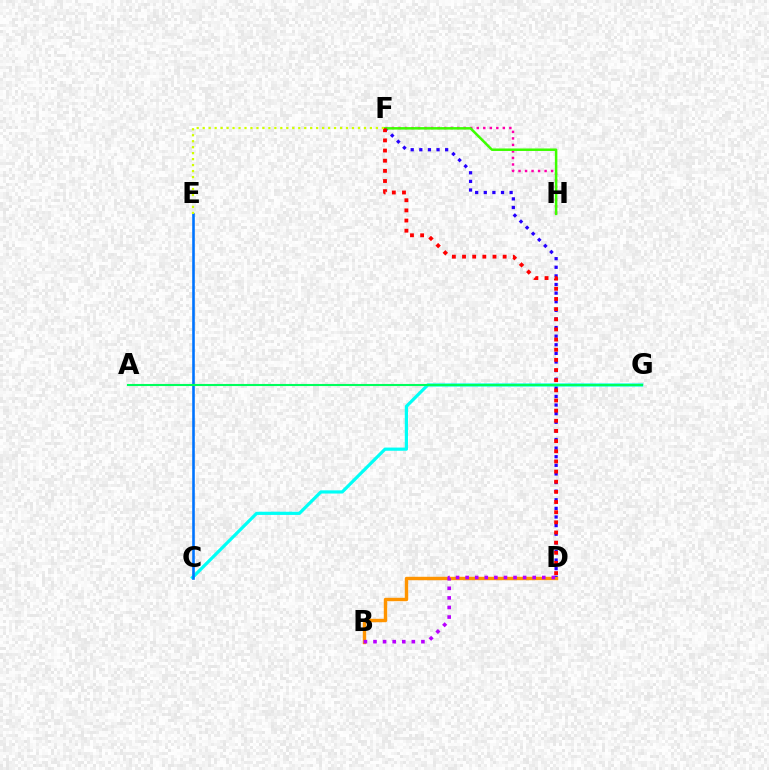{('F', 'H'): [{'color': '#ff00ac', 'line_style': 'dotted', 'thickness': 1.77}, {'color': '#3dff00', 'line_style': 'solid', 'thickness': 1.8}], ('D', 'F'): [{'color': '#2500ff', 'line_style': 'dotted', 'thickness': 2.34}, {'color': '#ff0000', 'line_style': 'dotted', 'thickness': 2.76}], ('C', 'G'): [{'color': '#00fff6', 'line_style': 'solid', 'thickness': 2.3}], ('C', 'E'): [{'color': '#0074ff', 'line_style': 'solid', 'thickness': 1.87}], ('B', 'D'): [{'color': '#ff9400', 'line_style': 'solid', 'thickness': 2.46}, {'color': '#b900ff', 'line_style': 'dotted', 'thickness': 2.6}], ('E', 'F'): [{'color': '#d1ff00', 'line_style': 'dotted', 'thickness': 1.62}], ('A', 'G'): [{'color': '#00ff5c', 'line_style': 'solid', 'thickness': 1.51}]}